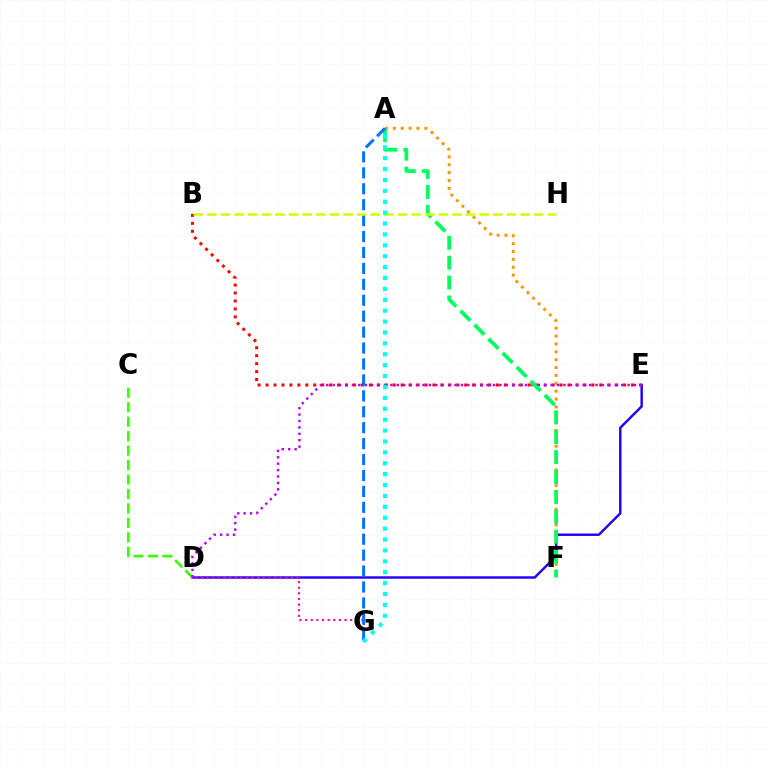{('A', 'F'): [{'color': '#ff9400', 'line_style': 'dotted', 'thickness': 2.14}, {'color': '#00ff5c', 'line_style': 'dashed', 'thickness': 2.7}], ('D', 'E'): [{'color': '#2500ff', 'line_style': 'solid', 'thickness': 1.76}, {'color': '#b900ff', 'line_style': 'dotted', 'thickness': 1.74}], ('B', 'E'): [{'color': '#ff0000', 'line_style': 'dotted', 'thickness': 2.16}], ('D', 'G'): [{'color': '#ff00ac', 'line_style': 'dotted', 'thickness': 1.53}], ('C', 'D'): [{'color': '#3dff00', 'line_style': 'dashed', 'thickness': 1.96}], ('A', 'G'): [{'color': '#0074ff', 'line_style': 'dashed', 'thickness': 2.16}, {'color': '#00fff6', 'line_style': 'dotted', 'thickness': 2.96}], ('B', 'H'): [{'color': '#d1ff00', 'line_style': 'dashed', 'thickness': 1.85}]}